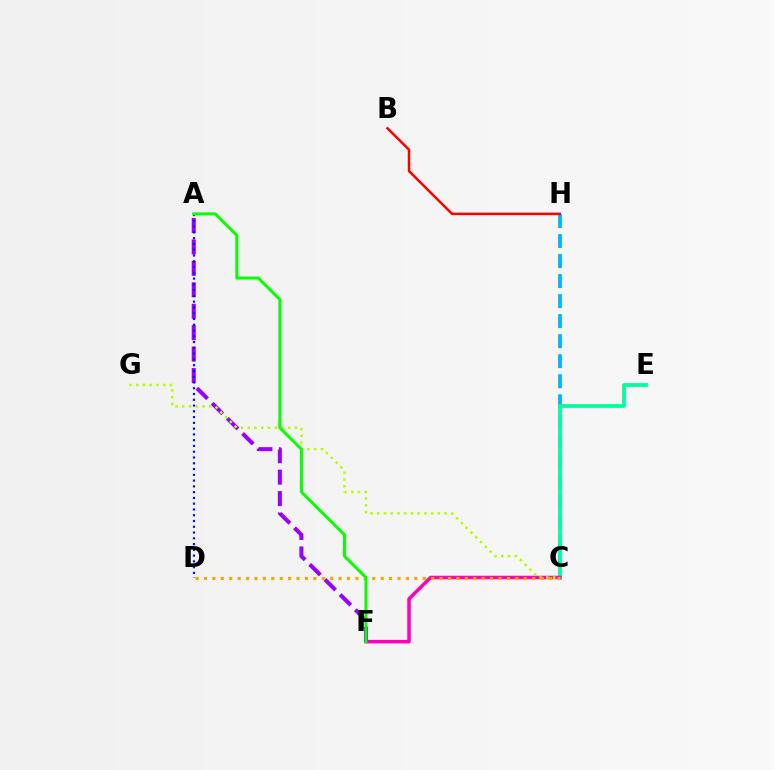{('C', 'H'): [{'color': '#00b5ff', 'line_style': 'dashed', 'thickness': 2.72}], ('B', 'H'): [{'color': '#ff0000', 'line_style': 'solid', 'thickness': 1.81}], ('C', 'E'): [{'color': '#00ff9d', 'line_style': 'solid', 'thickness': 2.72}], ('C', 'F'): [{'color': '#ff00bd', 'line_style': 'solid', 'thickness': 2.53}], ('A', 'F'): [{'color': '#9b00ff', 'line_style': 'dashed', 'thickness': 2.91}, {'color': '#08ff00', 'line_style': 'solid', 'thickness': 2.17}], ('C', 'G'): [{'color': '#b3ff00', 'line_style': 'dotted', 'thickness': 1.83}], ('A', 'D'): [{'color': '#0010ff', 'line_style': 'dotted', 'thickness': 1.57}], ('C', 'D'): [{'color': '#ffa500', 'line_style': 'dotted', 'thickness': 2.29}]}